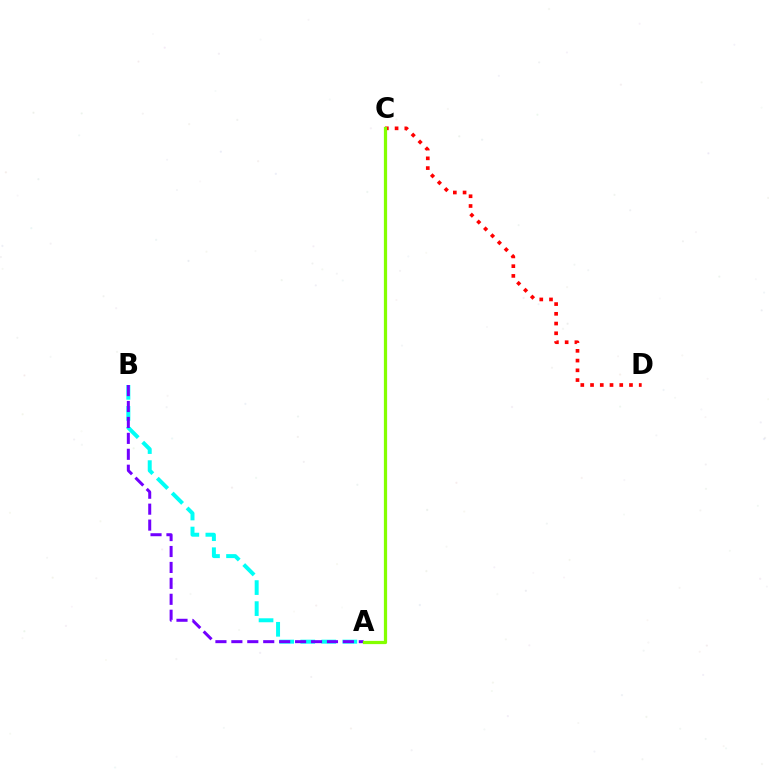{('A', 'B'): [{'color': '#00fff6', 'line_style': 'dashed', 'thickness': 2.86}, {'color': '#7200ff', 'line_style': 'dashed', 'thickness': 2.16}], ('C', 'D'): [{'color': '#ff0000', 'line_style': 'dotted', 'thickness': 2.65}], ('A', 'C'): [{'color': '#84ff00', 'line_style': 'solid', 'thickness': 2.32}]}